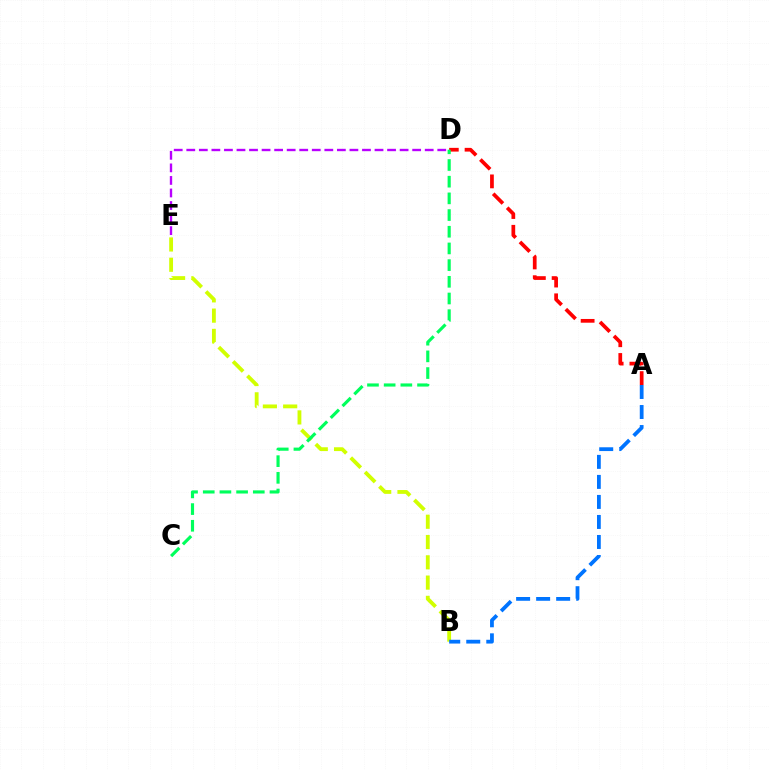{('B', 'E'): [{'color': '#d1ff00', 'line_style': 'dashed', 'thickness': 2.76}], ('A', 'D'): [{'color': '#ff0000', 'line_style': 'dashed', 'thickness': 2.68}], ('A', 'B'): [{'color': '#0074ff', 'line_style': 'dashed', 'thickness': 2.72}], ('D', 'E'): [{'color': '#b900ff', 'line_style': 'dashed', 'thickness': 1.7}], ('C', 'D'): [{'color': '#00ff5c', 'line_style': 'dashed', 'thickness': 2.27}]}